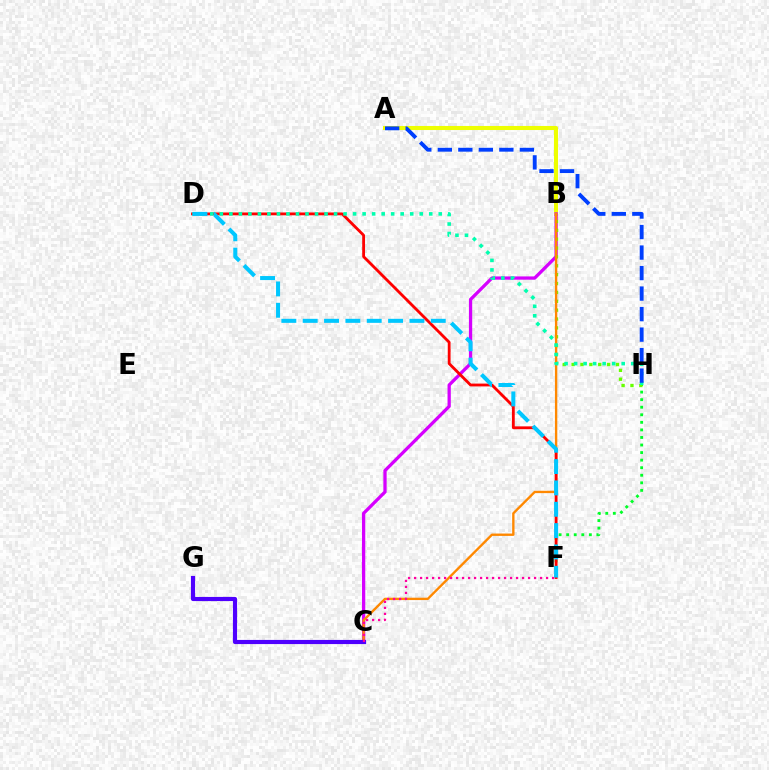{('F', 'H'): [{'color': '#00ff27', 'line_style': 'dotted', 'thickness': 2.05}], ('A', 'B'): [{'color': '#eeff00', 'line_style': 'solid', 'thickness': 2.92}], ('B', 'C'): [{'color': '#d600ff', 'line_style': 'solid', 'thickness': 2.36}, {'color': '#ff8800', 'line_style': 'solid', 'thickness': 1.7}], ('B', 'H'): [{'color': '#66ff00', 'line_style': 'dotted', 'thickness': 2.41}], ('C', 'G'): [{'color': '#4f00ff', 'line_style': 'solid', 'thickness': 2.99}], ('D', 'F'): [{'color': '#ff0000', 'line_style': 'solid', 'thickness': 2.03}, {'color': '#00c7ff', 'line_style': 'dashed', 'thickness': 2.9}], ('C', 'F'): [{'color': '#ff00a0', 'line_style': 'dotted', 'thickness': 1.63}], ('D', 'H'): [{'color': '#00ffaf', 'line_style': 'dotted', 'thickness': 2.59}], ('A', 'H'): [{'color': '#003fff', 'line_style': 'dashed', 'thickness': 2.79}]}